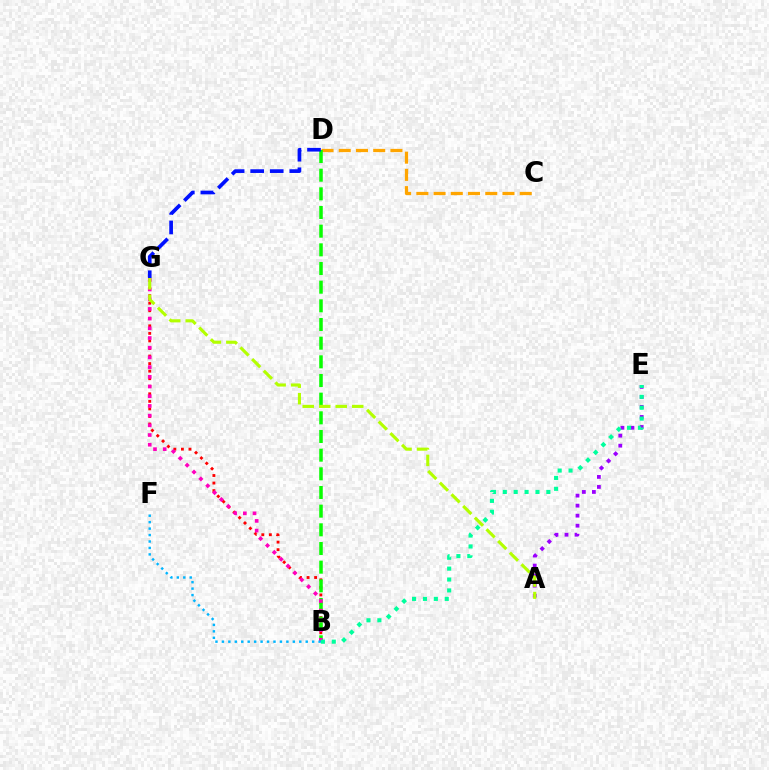{('C', 'D'): [{'color': '#ffa500', 'line_style': 'dashed', 'thickness': 2.34}], ('B', 'G'): [{'color': '#ff0000', 'line_style': 'dotted', 'thickness': 2.05}, {'color': '#ff00bd', 'line_style': 'dotted', 'thickness': 2.64}], ('A', 'E'): [{'color': '#9b00ff', 'line_style': 'dotted', 'thickness': 2.72}], ('B', 'D'): [{'color': '#08ff00', 'line_style': 'dashed', 'thickness': 2.54}], ('D', 'G'): [{'color': '#0010ff', 'line_style': 'dashed', 'thickness': 2.66}], ('B', 'E'): [{'color': '#00ff9d', 'line_style': 'dotted', 'thickness': 2.96}], ('B', 'F'): [{'color': '#00b5ff', 'line_style': 'dotted', 'thickness': 1.75}], ('A', 'G'): [{'color': '#b3ff00', 'line_style': 'dashed', 'thickness': 2.24}]}